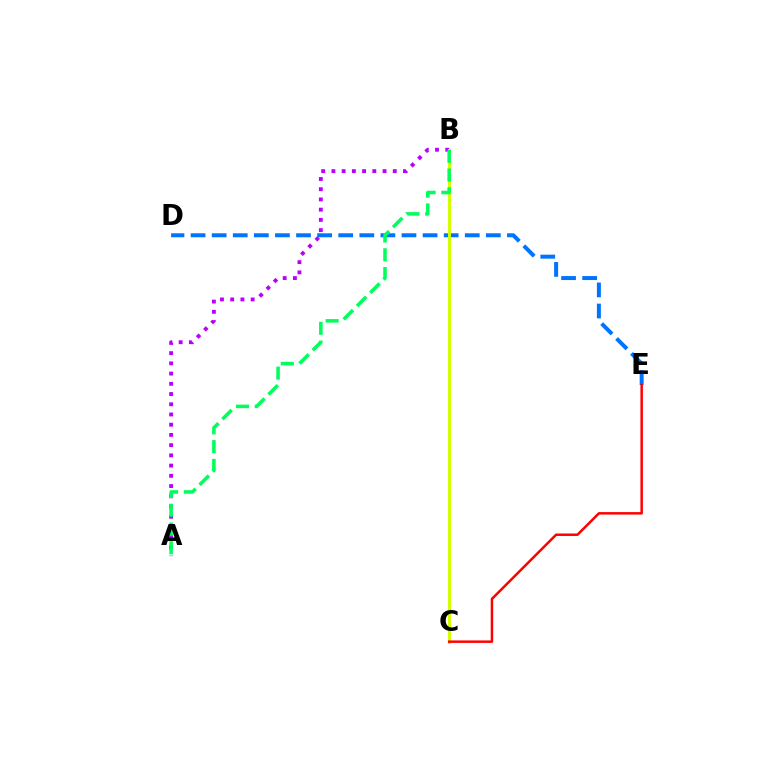{('D', 'E'): [{'color': '#0074ff', 'line_style': 'dashed', 'thickness': 2.87}], ('A', 'B'): [{'color': '#b900ff', 'line_style': 'dotted', 'thickness': 2.78}, {'color': '#00ff5c', 'line_style': 'dashed', 'thickness': 2.55}], ('B', 'C'): [{'color': '#d1ff00', 'line_style': 'solid', 'thickness': 2.17}], ('C', 'E'): [{'color': '#ff0000', 'line_style': 'solid', 'thickness': 1.79}]}